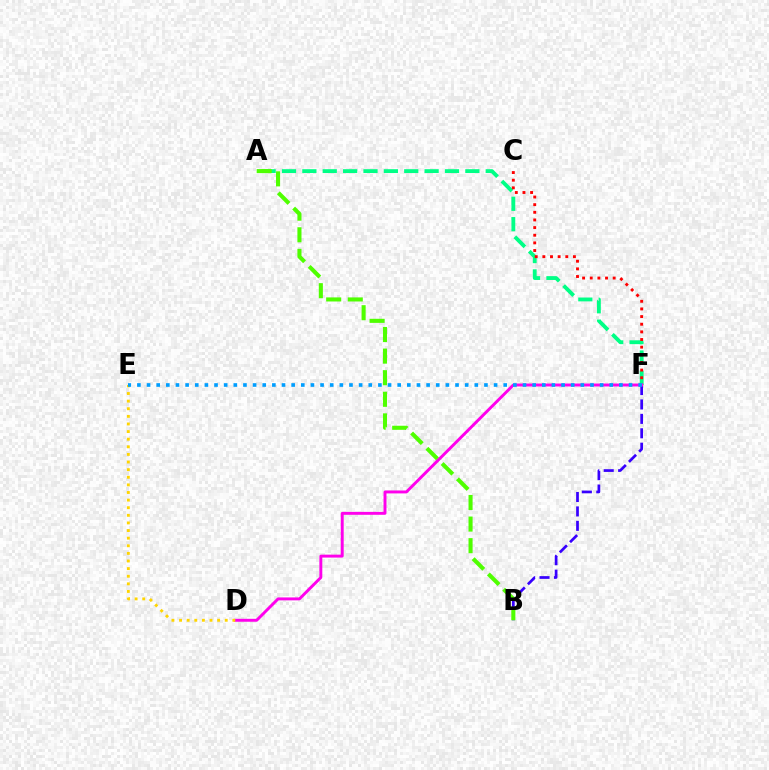{('A', 'F'): [{'color': '#00ff86', 'line_style': 'dashed', 'thickness': 2.77}], ('B', 'F'): [{'color': '#3700ff', 'line_style': 'dashed', 'thickness': 1.96}], ('A', 'B'): [{'color': '#4fff00', 'line_style': 'dashed', 'thickness': 2.93}], ('C', 'F'): [{'color': '#ff0000', 'line_style': 'dotted', 'thickness': 2.08}], ('D', 'F'): [{'color': '#ff00ed', 'line_style': 'solid', 'thickness': 2.11}], ('D', 'E'): [{'color': '#ffd500', 'line_style': 'dotted', 'thickness': 2.07}], ('E', 'F'): [{'color': '#009eff', 'line_style': 'dotted', 'thickness': 2.62}]}